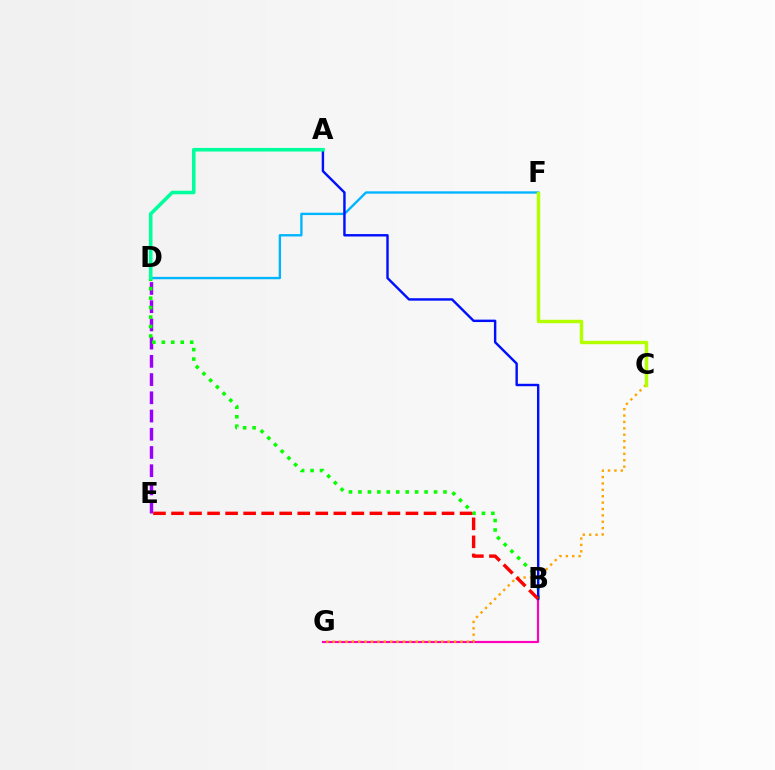{('D', 'E'): [{'color': '#9b00ff', 'line_style': 'dashed', 'thickness': 2.48}], ('D', 'F'): [{'color': '#00b5ff', 'line_style': 'solid', 'thickness': 1.7}], ('B', 'G'): [{'color': '#ff00bd', 'line_style': 'solid', 'thickness': 1.56}], ('B', 'D'): [{'color': '#08ff00', 'line_style': 'dotted', 'thickness': 2.57}], ('C', 'G'): [{'color': '#ffa500', 'line_style': 'dotted', 'thickness': 1.74}], ('A', 'B'): [{'color': '#0010ff', 'line_style': 'solid', 'thickness': 1.75}], ('B', 'E'): [{'color': '#ff0000', 'line_style': 'dashed', 'thickness': 2.45}], ('A', 'D'): [{'color': '#00ff9d', 'line_style': 'solid', 'thickness': 2.57}], ('C', 'F'): [{'color': '#b3ff00', 'line_style': 'solid', 'thickness': 2.47}]}